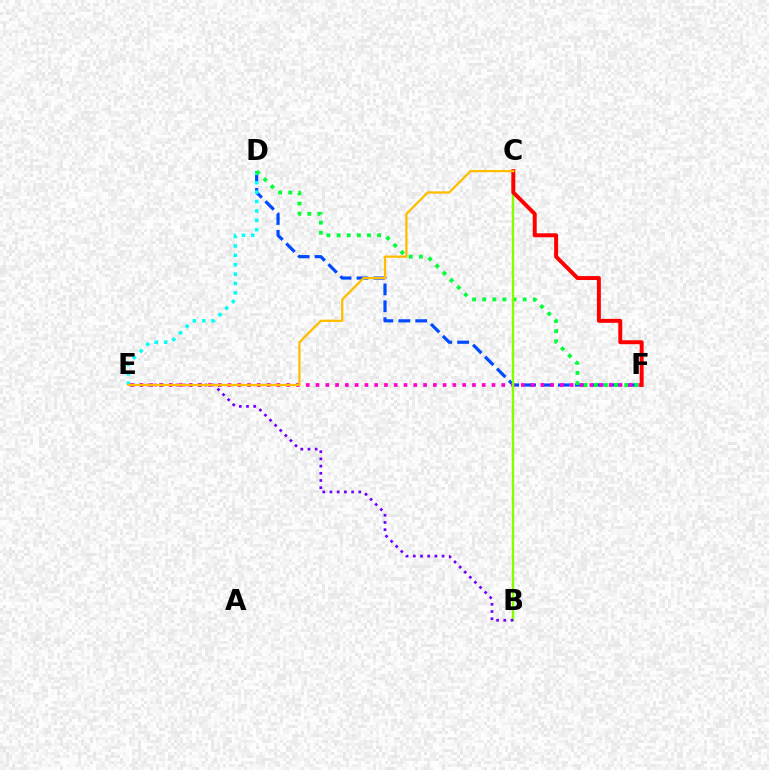{('D', 'F'): [{'color': '#004bff', 'line_style': 'dashed', 'thickness': 2.3}, {'color': '#00ff39', 'line_style': 'dotted', 'thickness': 2.75}], ('D', 'E'): [{'color': '#00fff6', 'line_style': 'dotted', 'thickness': 2.55}], ('E', 'F'): [{'color': '#ff00cf', 'line_style': 'dotted', 'thickness': 2.66}], ('B', 'C'): [{'color': '#84ff00', 'line_style': 'solid', 'thickness': 1.73}], ('B', 'E'): [{'color': '#7200ff', 'line_style': 'dotted', 'thickness': 1.96}], ('C', 'F'): [{'color': '#ff0000', 'line_style': 'solid', 'thickness': 2.85}], ('C', 'E'): [{'color': '#ffbd00', 'line_style': 'solid', 'thickness': 1.64}]}